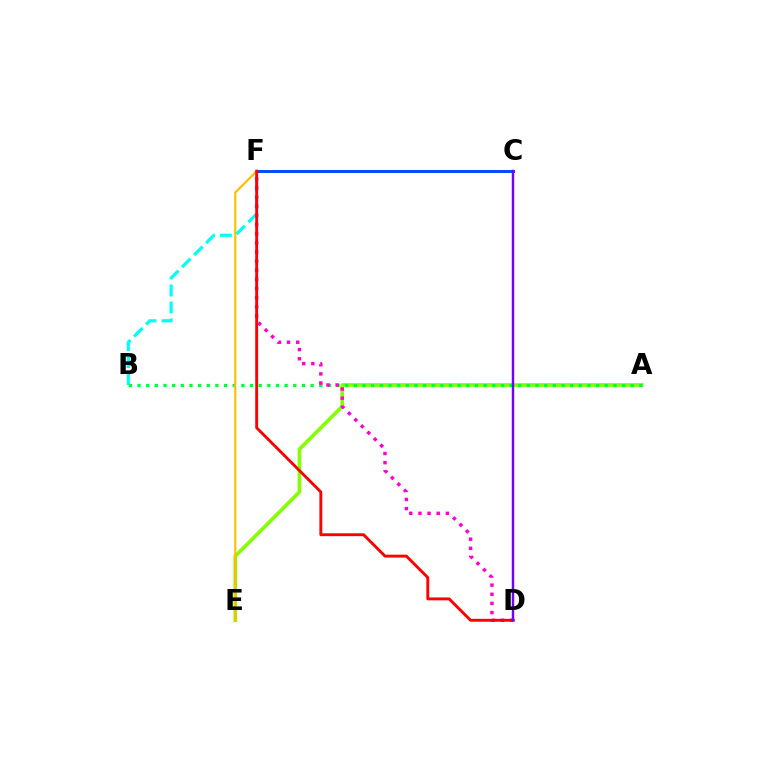{('B', 'F'): [{'color': '#00fff6', 'line_style': 'dashed', 'thickness': 2.31}], ('A', 'E'): [{'color': '#84ff00', 'line_style': 'solid', 'thickness': 2.62}], ('A', 'B'): [{'color': '#00ff39', 'line_style': 'dotted', 'thickness': 2.35}], ('C', 'F'): [{'color': '#004bff', 'line_style': 'solid', 'thickness': 2.13}], ('E', 'F'): [{'color': '#ffbd00', 'line_style': 'solid', 'thickness': 1.54}], ('D', 'F'): [{'color': '#ff00cf', 'line_style': 'dotted', 'thickness': 2.48}, {'color': '#ff0000', 'line_style': 'solid', 'thickness': 2.08}], ('C', 'D'): [{'color': '#7200ff', 'line_style': 'solid', 'thickness': 1.75}]}